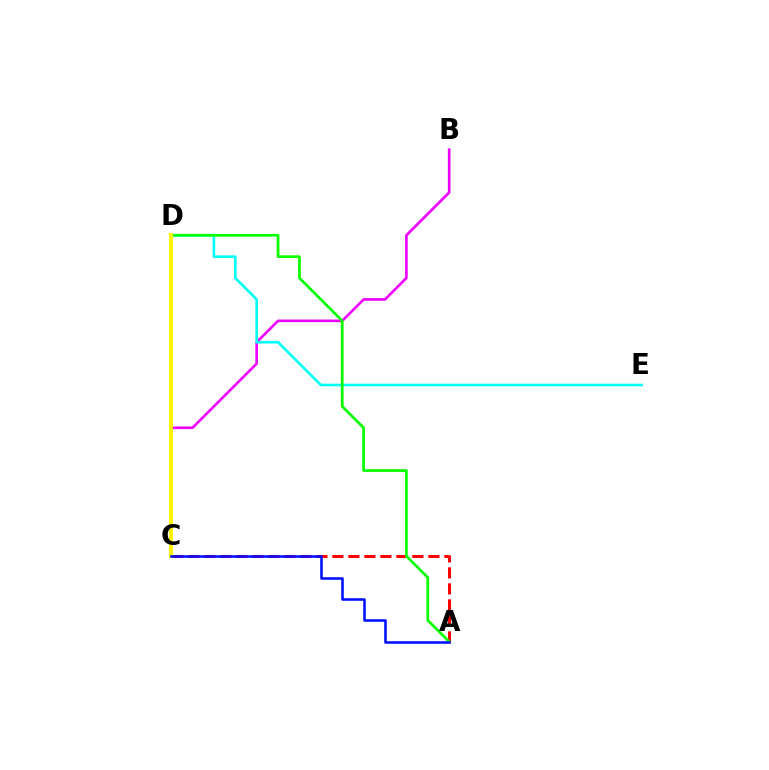{('B', 'C'): [{'color': '#ee00ff', 'line_style': 'solid', 'thickness': 1.9}], ('A', 'C'): [{'color': '#ff0000', 'line_style': 'dashed', 'thickness': 2.17}, {'color': '#0010ff', 'line_style': 'solid', 'thickness': 1.84}], ('D', 'E'): [{'color': '#00fff6', 'line_style': 'solid', 'thickness': 1.9}], ('A', 'D'): [{'color': '#08ff00', 'line_style': 'solid', 'thickness': 1.96}], ('C', 'D'): [{'color': '#fcf500', 'line_style': 'solid', 'thickness': 2.88}]}